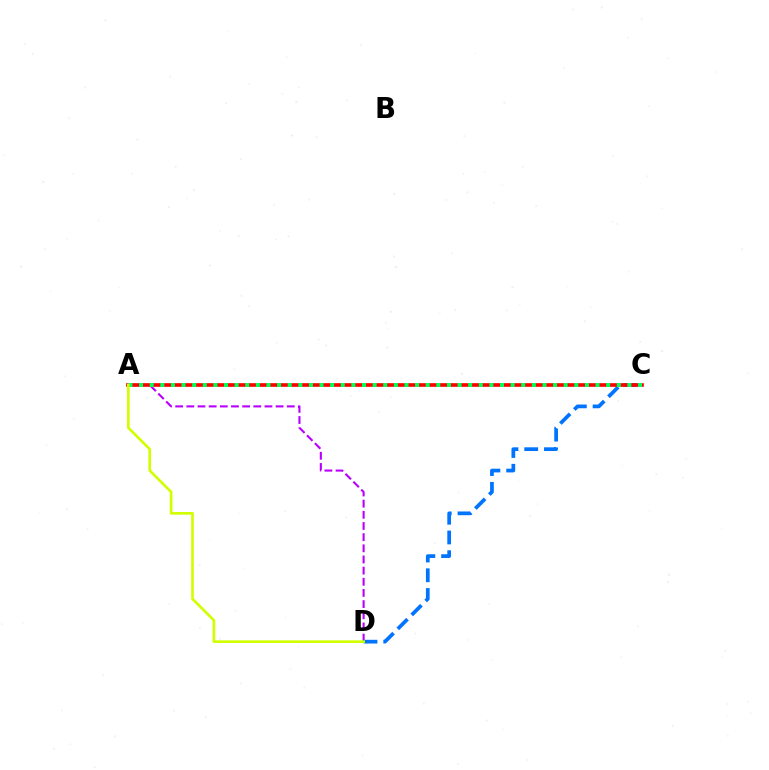{('A', 'D'): [{'color': '#b900ff', 'line_style': 'dashed', 'thickness': 1.52}, {'color': '#d1ff00', 'line_style': 'solid', 'thickness': 1.92}], ('C', 'D'): [{'color': '#0074ff', 'line_style': 'dashed', 'thickness': 2.68}], ('A', 'C'): [{'color': '#ff0000', 'line_style': 'solid', 'thickness': 2.64}, {'color': '#00ff5c', 'line_style': 'dotted', 'thickness': 2.88}]}